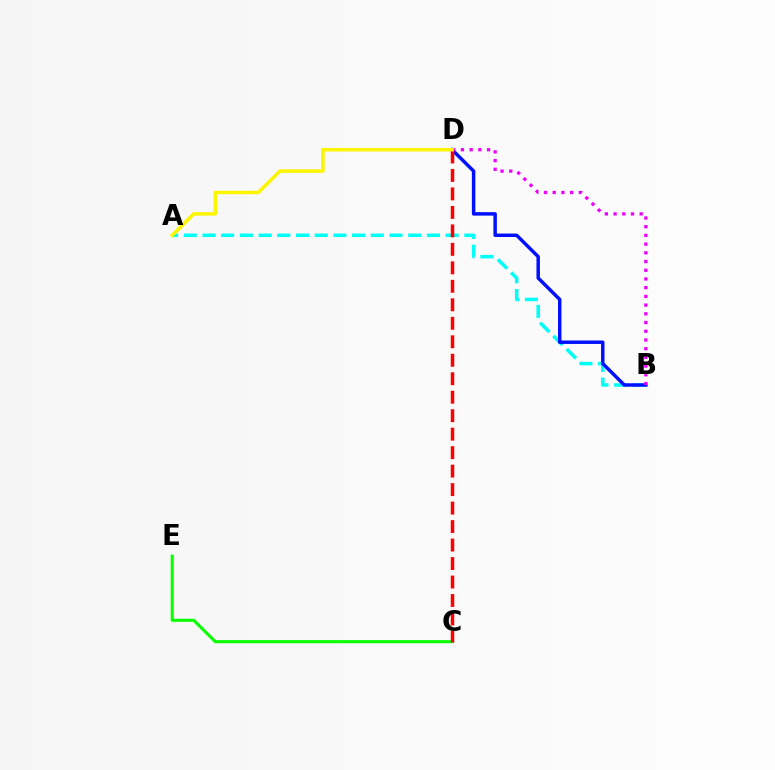{('C', 'E'): [{'color': '#08ff00', 'line_style': 'solid', 'thickness': 2.2}], ('A', 'B'): [{'color': '#00fff6', 'line_style': 'dashed', 'thickness': 2.54}], ('B', 'D'): [{'color': '#0010ff', 'line_style': 'solid', 'thickness': 2.49}, {'color': '#ee00ff', 'line_style': 'dotted', 'thickness': 2.37}], ('C', 'D'): [{'color': '#ff0000', 'line_style': 'dashed', 'thickness': 2.51}], ('A', 'D'): [{'color': '#fcf500', 'line_style': 'solid', 'thickness': 2.53}]}